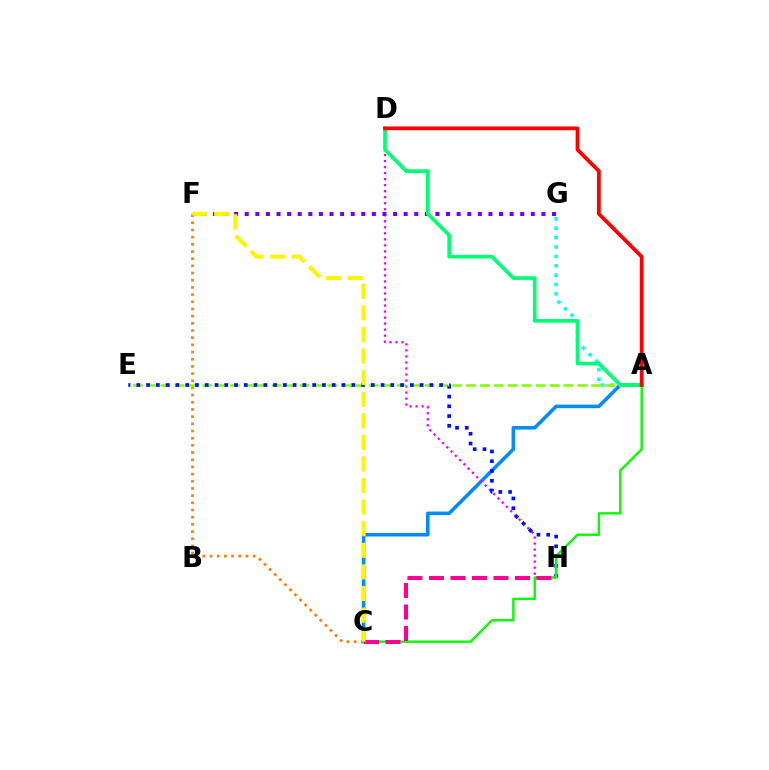{('C', 'F'): [{'color': '#ff7c00', 'line_style': 'dotted', 'thickness': 1.95}, {'color': '#fcf500', 'line_style': 'dashed', 'thickness': 2.93}], ('A', 'C'): [{'color': '#008cff', 'line_style': 'solid', 'thickness': 2.55}, {'color': '#08ff00', 'line_style': 'solid', 'thickness': 1.74}], ('D', 'H'): [{'color': '#ee00ff', 'line_style': 'dotted', 'thickness': 1.64}], ('F', 'G'): [{'color': '#7200ff', 'line_style': 'dotted', 'thickness': 2.88}], ('A', 'G'): [{'color': '#00fff6', 'line_style': 'dotted', 'thickness': 2.54}], ('A', 'E'): [{'color': '#84ff00', 'line_style': 'dashed', 'thickness': 1.89}], ('A', 'D'): [{'color': '#00ff74', 'line_style': 'solid', 'thickness': 2.63}, {'color': '#ff0000', 'line_style': 'solid', 'thickness': 2.71}], ('E', 'H'): [{'color': '#0010ff', 'line_style': 'dotted', 'thickness': 2.65}], ('C', 'H'): [{'color': '#ff0094', 'line_style': 'dashed', 'thickness': 2.92}]}